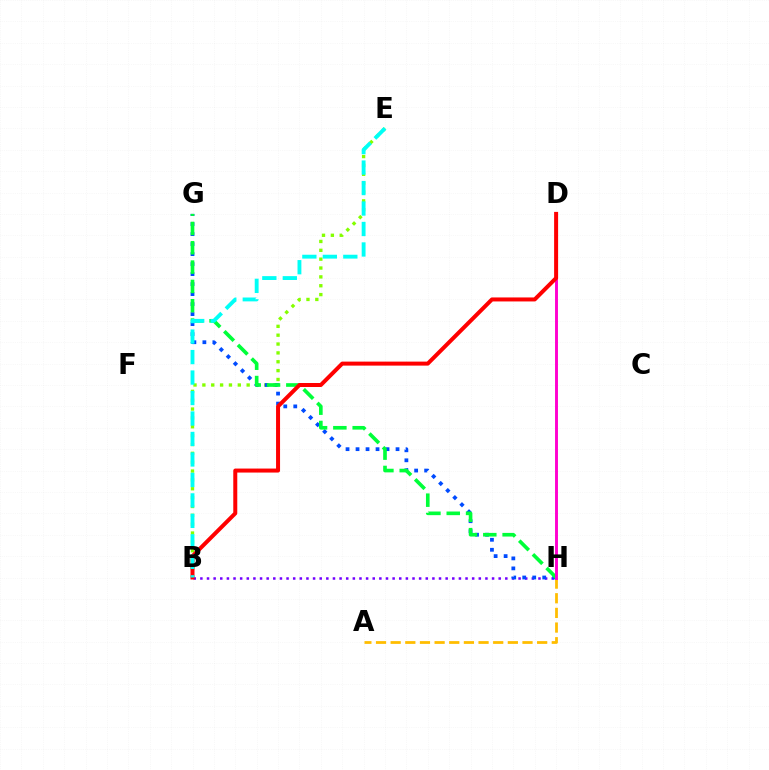{('B', 'E'): [{'color': '#84ff00', 'line_style': 'dotted', 'thickness': 2.41}, {'color': '#00fff6', 'line_style': 'dashed', 'thickness': 2.78}], ('B', 'H'): [{'color': '#7200ff', 'line_style': 'dotted', 'thickness': 1.8}], ('G', 'H'): [{'color': '#004bff', 'line_style': 'dotted', 'thickness': 2.72}, {'color': '#00ff39', 'line_style': 'dashed', 'thickness': 2.62}], ('A', 'H'): [{'color': '#ffbd00', 'line_style': 'dashed', 'thickness': 1.99}], ('D', 'H'): [{'color': '#ff00cf', 'line_style': 'solid', 'thickness': 2.1}], ('B', 'D'): [{'color': '#ff0000', 'line_style': 'solid', 'thickness': 2.88}]}